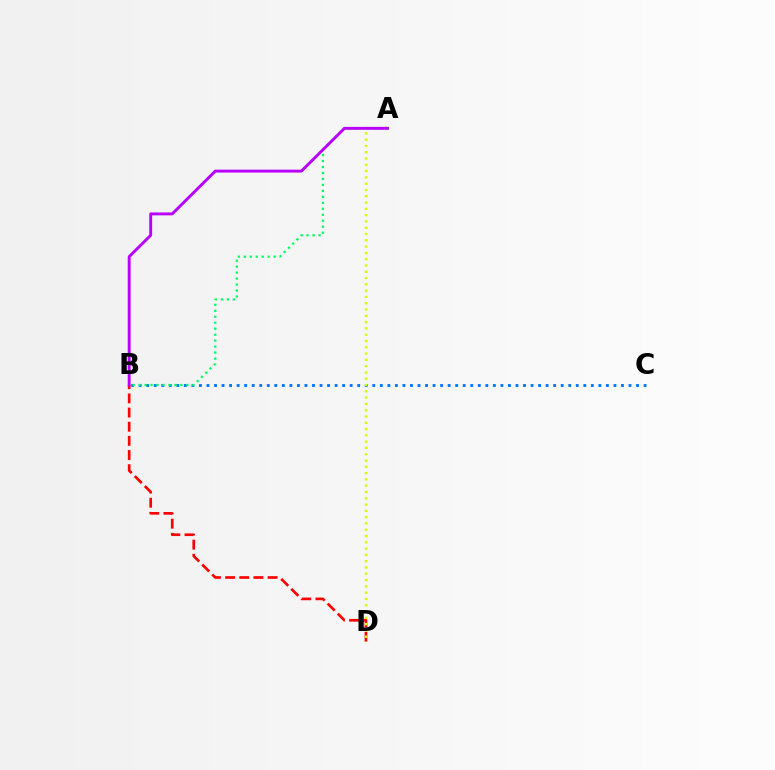{('B', 'C'): [{'color': '#0074ff', 'line_style': 'dotted', 'thickness': 2.05}], ('B', 'D'): [{'color': '#ff0000', 'line_style': 'dashed', 'thickness': 1.92}], ('A', 'B'): [{'color': '#00ff5c', 'line_style': 'dotted', 'thickness': 1.62}, {'color': '#b900ff', 'line_style': 'solid', 'thickness': 2.09}], ('A', 'D'): [{'color': '#d1ff00', 'line_style': 'dotted', 'thickness': 1.71}]}